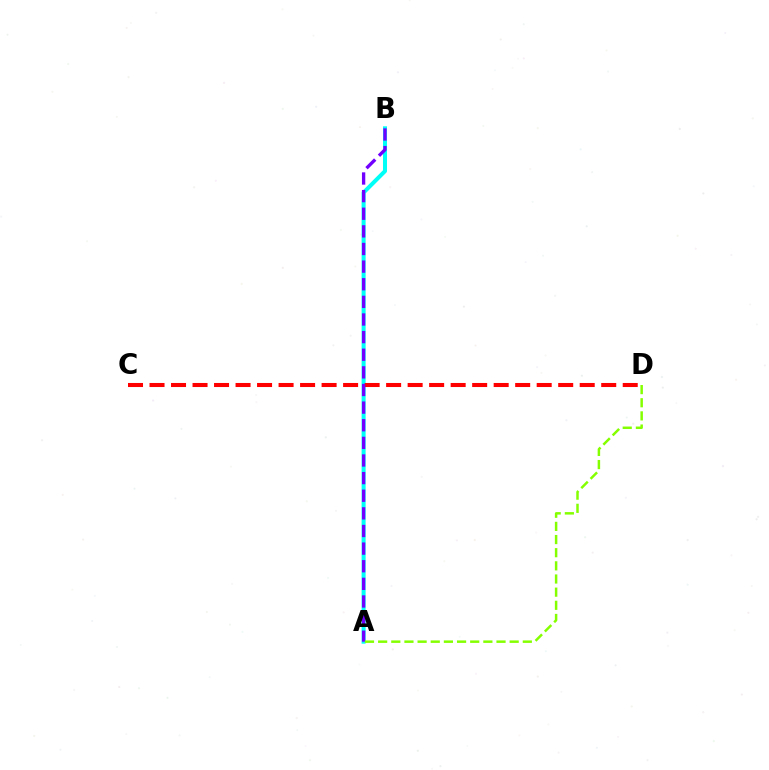{('A', 'B'): [{'color': '#00fff6', 'line_style': 'solid', 'thickness': 2.9}, {'color': '#7200ff', 'line_style': 'dashed', 'thickness': 2.39}], ('C', 'D'): [{'color': '#ff0000', 'line_style': 'dashed', 'thickness': 2.92}], ('A', 'D'): [{'color': '#84ff00', 'line_style': 'dashed', 'thickness': 1.79}]}